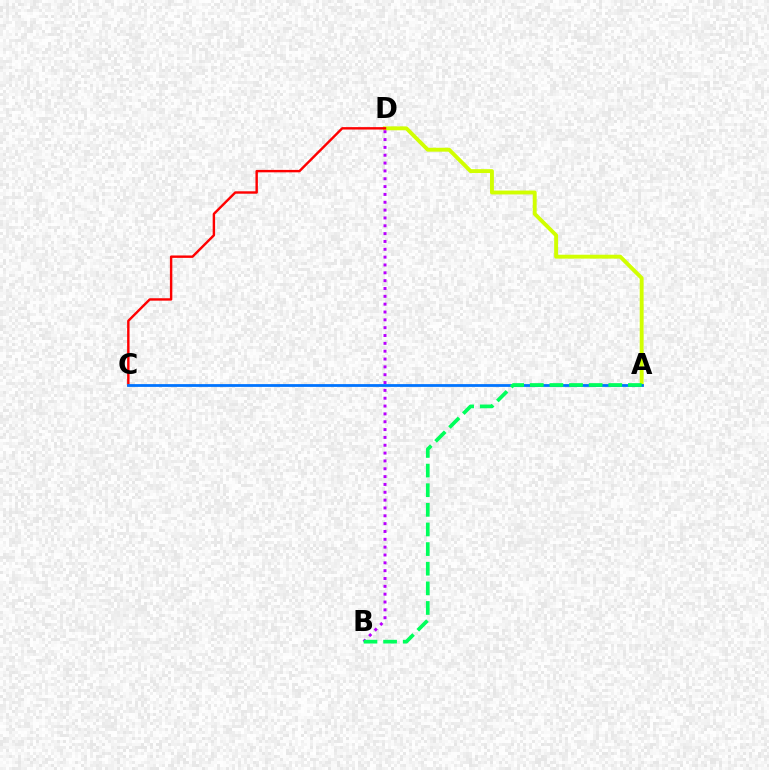{('A', 'D'): [{'color': '#d1ff00', 'line_style': 'solid', 'thickness': 2.8}], ('C', 'D'): [{'color': '#ff0000', 'line_style': 'solid', 'thickness': 1.74}], ('A', 'C'): [{'color': '#0074ff', 'line_style': 'solid', 'thickness': 2.0}], ('B', 'D'): [{'color': '#b900ff', 'line_style': 'dotted', 'thickness': 2.13}], ('A', 'B'): [{'color': '#00ff5c', 'line_style': 'dashed', 'thickness': 2.67}]}